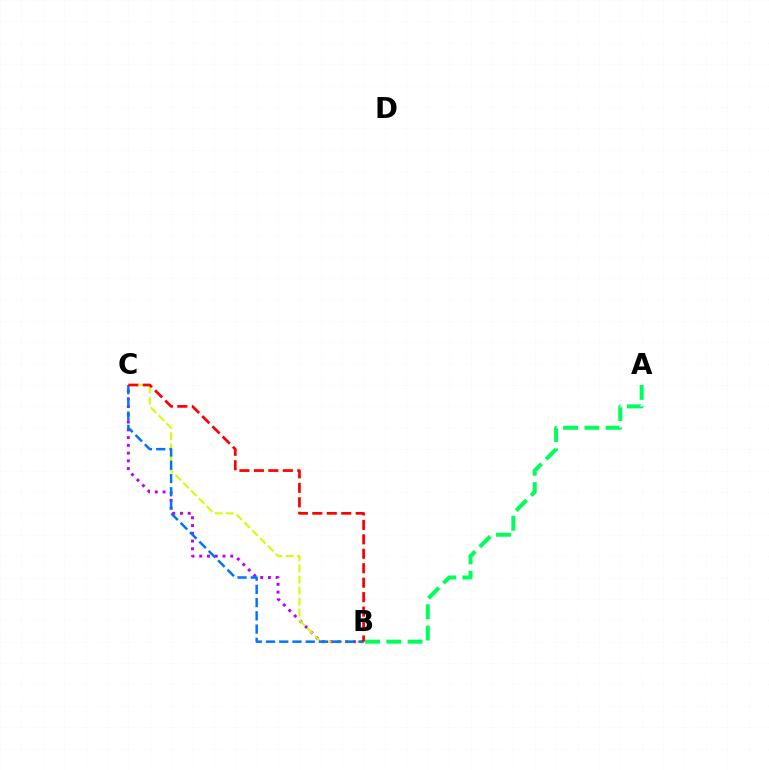{('A', 'B'): [{'color': '#00ff5c', 'line_style': 'dashed', 'thickness': 2.89}], ('B', 'C'): [{'color': '#b900ff', 'line_style': 'dotted', 'thickness': 2.11}, {'color': '#d1ff00', 'line_style': 'dashed', 'thickness': 1.51}, {'color': '#0074ff', 'line_style': 'dashed', 'thickness': 1.8}, {'color': '#ff0000', 'line_style': 'dashed', 'thickness': 1.96}]}